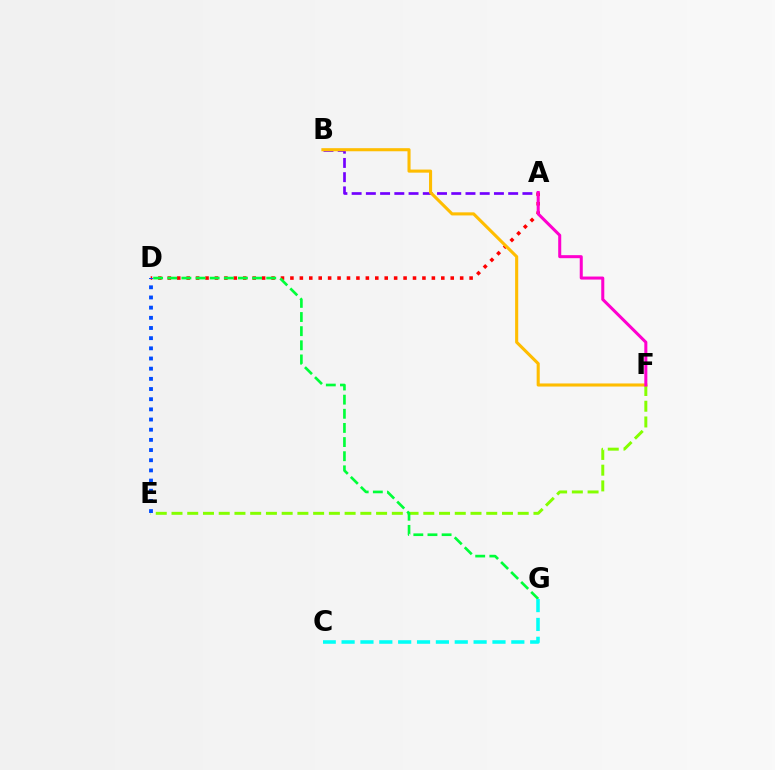{('E', 'F'): [{'color': '#84ff00', 'line_style': 'dashed', 'thickness': 2.14}], ('A', 'B'): [{'color': '#7200ff', 'line_style': 'dashed', 'thickness': 1.93}], ('A', 'D'): [{'color': '#ff0000', 'line_style': 'dotted', 'thickness': 2.56}], ('D', 'G'): [{'color': '#00ff39', 'line_style': 'dashed', 'thickness': 1.92}], ('B', 'F'): [{'color': '#ffbd00', 'line_style': 'solid', 'thickness': 2.22}], ('C', 'G'): [{'color': '#00fff6', 'line_style': 'dashed', 'thickness': 2.56}], ('A', 'F'): [{'color': '#ff00cf', 'line_style': 'solid', 'thickness': 2.18}], ('D', 'E'): [{'color': '#004bff', 'line_style': 'dotted', 'thickness': 2.76}]}